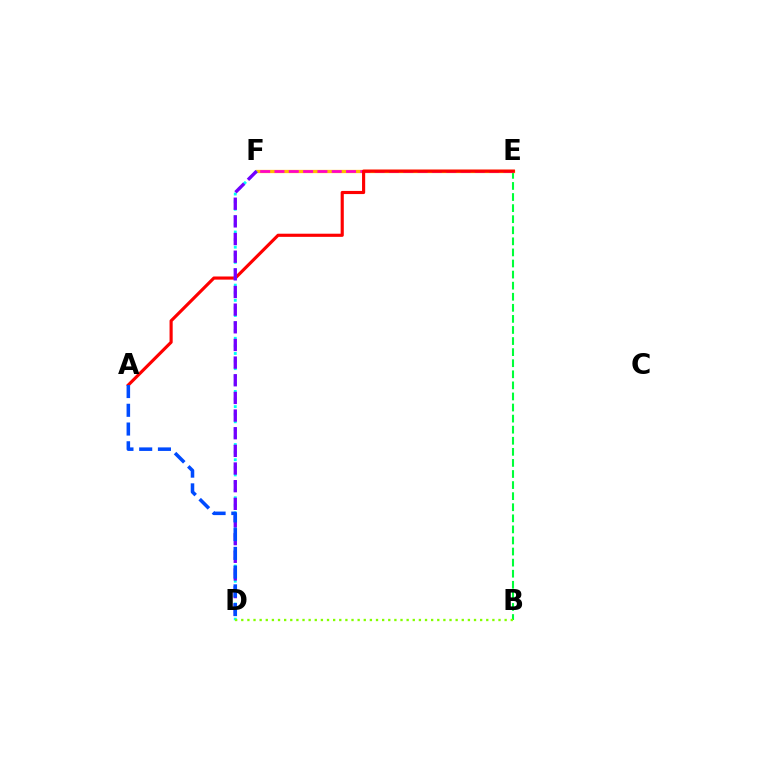{('B', 'E'): [{'color': '#00ff39', 'line_style': 'dashed', 'thickness': 1.51}], ('E', 'F'): [{'color': '#ffbd00', 'line_style': 'solid', 'thickness': 2.36}, {'color': '#ff00cf', 'line_style': 'dashed', 'thickness': 1.94}], ('A', 'E'): [{'color': '#ff0000', 'line_style': 'solid', 'thickness': 2.26}], ('D', 'F'): [{'color': '#00fff6', 'line_style': 'dotted', 'thickness': 2.06}, {'color': '#7200ff', 'line_style': 'dashed', 'thickness': 2.4}], ('B', 'D'): [{'color': '#84ff00', 'line_style': 'dotted', 'thickness': 1.66}], ('A', 'D'): [{'color': '#004bff', 'line_style': 'dashed', 'thickness': 2.55}]}